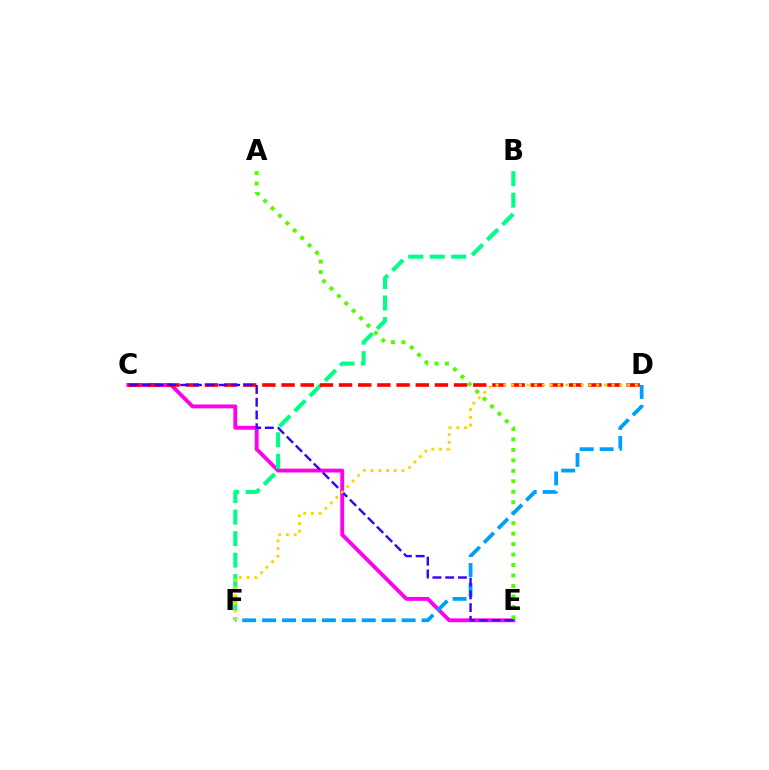{('C', 'E'): [{'color': '#ff00ed', 'line_style': 'solid', 'thickness': 2.78}, {'color': '#3700ff', 'line_style': 'dashed', 'thickness': 1.73}], ('B', 'F'): [{'color': '#00ff86', 'line_style': 'dashed', 'thickness': 2.92}], ('A', 'E'): [{'color': '#4fff00', 'line_style': 'dotted', 'thickness': 2.84}], ('C', 'D'): [{'color': '#ff0000', 'line_style': 'dashed', 'thickness': 2.6}], ('D', 'F'): [{'color': '#009eff', 'line_style': 'dashed', 'thickness': 2.71}, {'color': '#ffd500', 'line_style': 'dotted', 'thickness': 2.1}]}